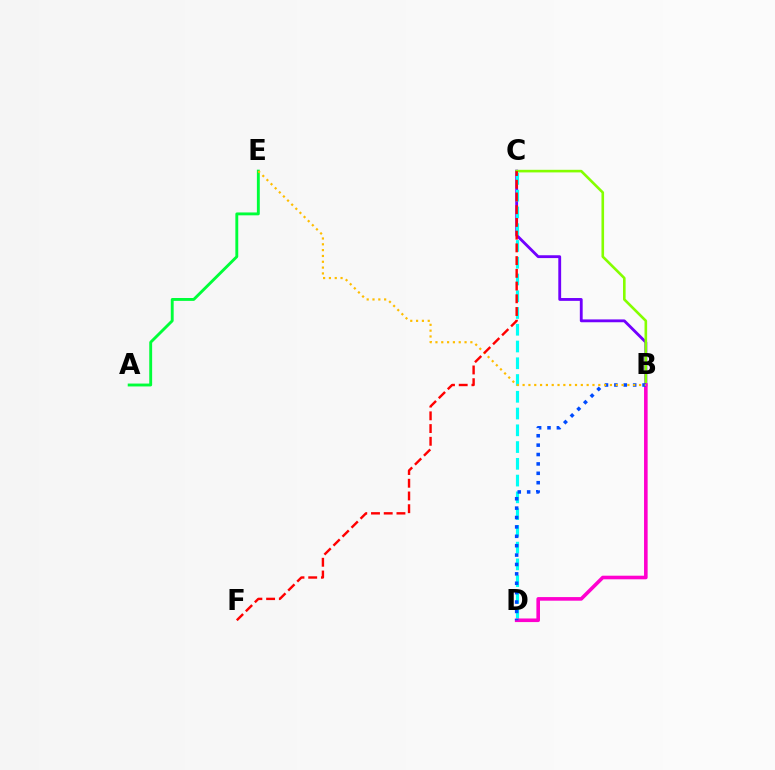{('B', 'C'): [{'color': '#7200ff', 'line_style': 'solid', 'thickness': 2.04}, {'color': '#84ff00', 'line_style': 'solid', 'thickness': 1.88}], ('C', 'D'): [{'color': '#00fff6', 'line_style': 'dashed', 'thickness': 2.28}], ('A', 'E'): [{'color': '#00ff39', 'line_style': 'solid', 'thickness': 2.07}], ('B', 'D'): [{'color': '#ff00cf', 'line_style': 'solid', 'thickness': 2.59}, {'color': '#004bff', 'line_style': 'dotted', 'thickness': 2.55}], ('B', 'E'): [{'color': '#ffbd00', 'line_style': 'dotted', 'thickness': 1.58}], ('C', 'F'): [{'color': '#ff0000', 'line_style': 'dashed', 'thickness': 1.73}]}